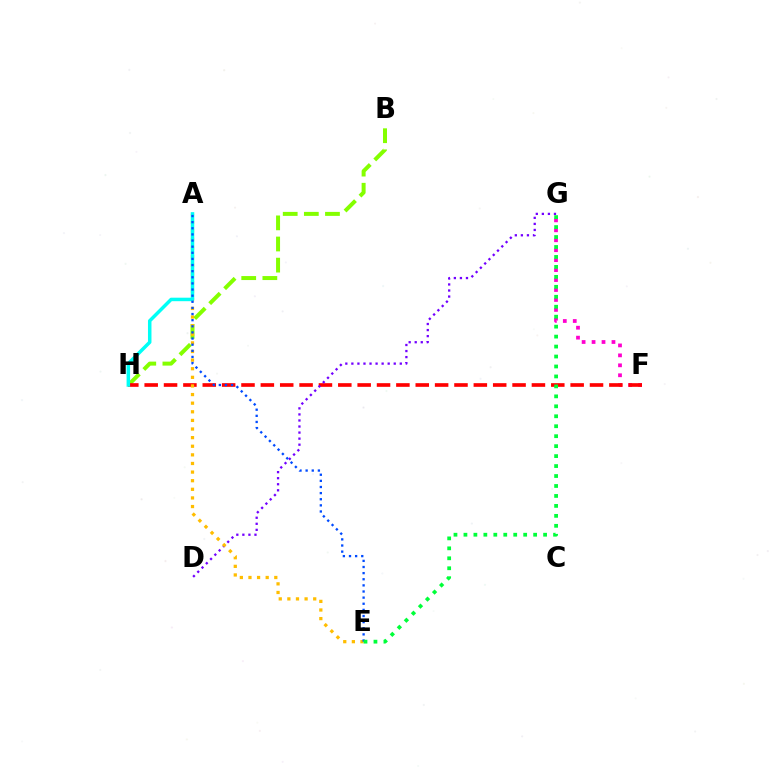{('F', 'G'): [{'color': '#ff00cf', 'line_style': 'dotted', 'thickness': 2.7}], ('B', 'H'): [{'color': '#84ff00', 'line_style': 'dashed', 'thickness': 2.87}], ('F', 'H'): [{'color': '#ff0000', 'line_style': 'dashed', 'thickness': 2.63}], ('D', 'G'): [{'color': '#7200ff', 'line_style': 'dotted', 'thickness': 1.64}], ('A', 'E'): [{'color': '#ffbd00', 'line_style': 'dotted', 'thickness': 2.34}, {'color': '#004bff', 'line_style': 'dotted', 'thickness': 1.66}], ('A', 'H'): [{'color': '#00fff6', 'line_style': 'solid', 'thickness': 2.52}], ('E', 'G'): [{'color': '#00ff39', 'line_style': 'dotted', 'thickness': 2.71}]}